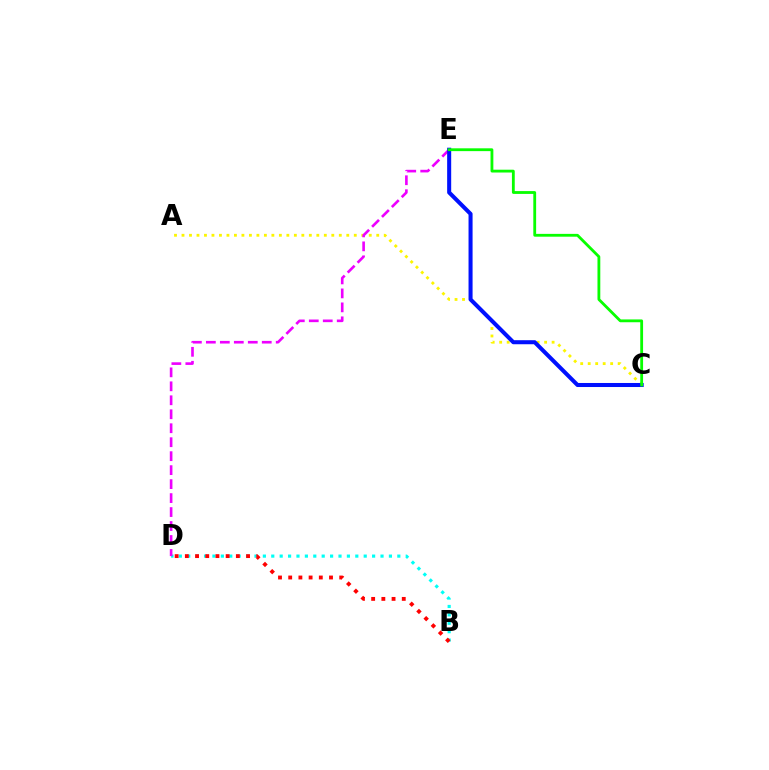{('B', 'D'): [{'color': '#00fff6', 'line_style': 'dotted', 'thickness': 2.28}, {'color': '#ff0000', 'line_style': 'dotted', 'thickness': 2.77}], ('A', 'C'): [{'color': '#fcf500', 'line_style': 'dotted', 'thickness': 2.04}], ('D', 'E'): [{'color': '#ee00ff', 'line_style': 'dashed', 'thickness': 1.9}], ('C', 'E'): [{'color': '#0010ff', 'line_style': 'solid', 'thickness': 2.91}, {'color': '#08ff00', 'line_style': 'solid', 'thickness': 2.03}]}